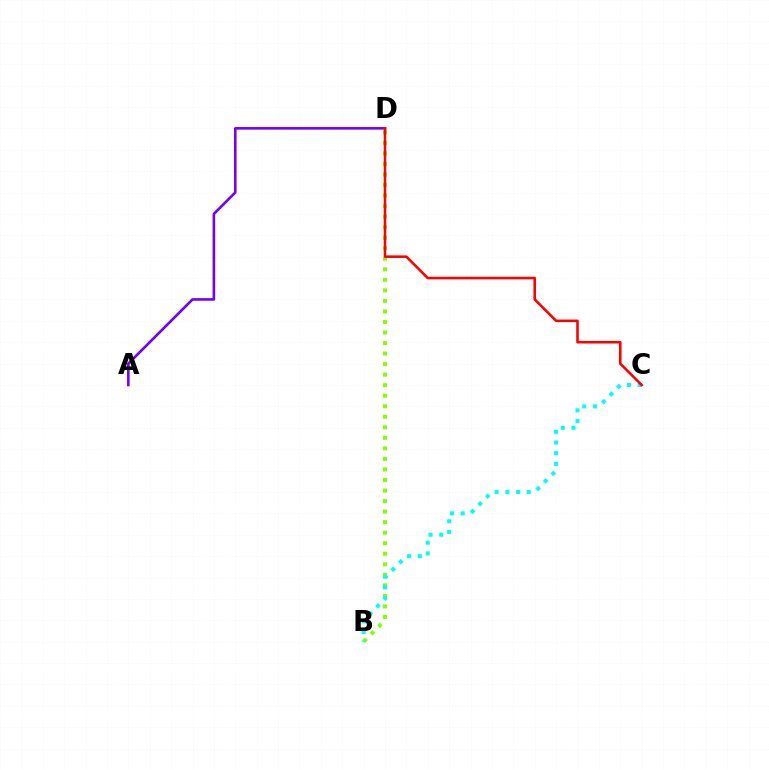{('B', 'D'): [{'color': '#84ff00', 'line_style': 'dotted', 'thickness': 2.86}], ('A', 'D'): [{'color': '#7200ff', 'line_style': 'solid', 'thickness': 1.88}], ('B', 'C'): [{'color': '#00fff6', 'line_style': 'dotted', 'thickness': 2.91}], ('C', 'D'): [{'color': '#ff0000', 'line_style': 'solid', 'thickness': 1.86}]}